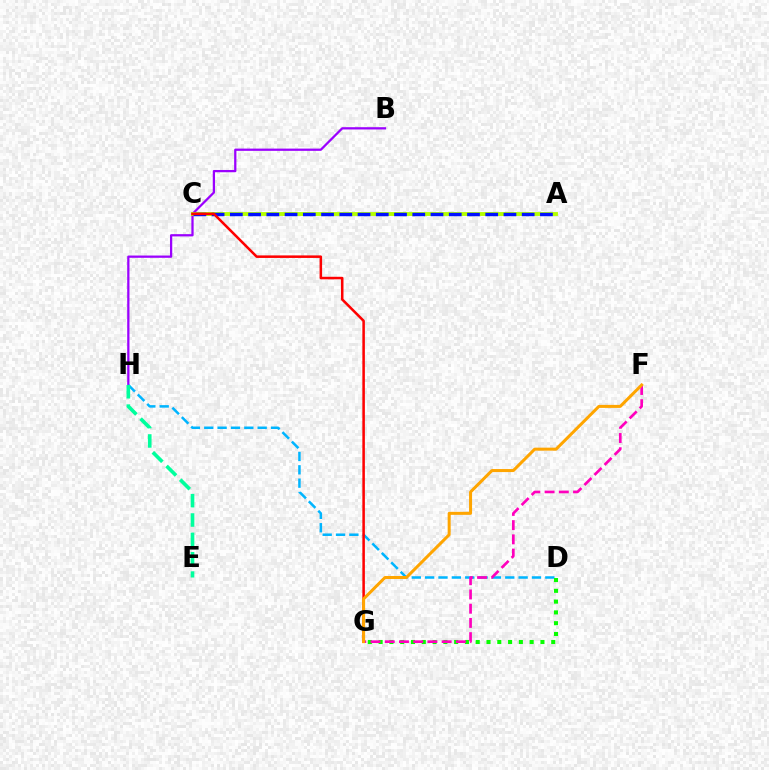{('B', 'H'): [{'color': '#9b00ff', 'line_style': 'solid', 'thickness': 1.63}], ('A', 'C'): [{'color': '#b3ff00', 'line_style': 'solid', 'thickness': 2.77}, {'color': '#0010ff', 'line_style': 'dashed', 'thickness': 2.48}], ('D', 'H'): [{'color': '#00b5ff', 'line_style': 'dashed', 'thickness': 1.81}], ('E', 'H'): [{'color': '#00ff9d', 'line_style': 'dashed', 'thickness': 2.63}], ('D', 'G'): [{'color': '#08ff00', 'line_style': 'dotted', 'thickness': 2.93}], ('C', 'G'): [{'color': '#ff0000', 'line_style': 'solid', 'thickness': 1.82}], ('F', 'G'): [{'color': '#ff00bd', 'line_style': 'dashed', 'thickness': 1.93}, {'color': '#ffa500', 'line_style': 'solid', 'thickness': 2.17}]}